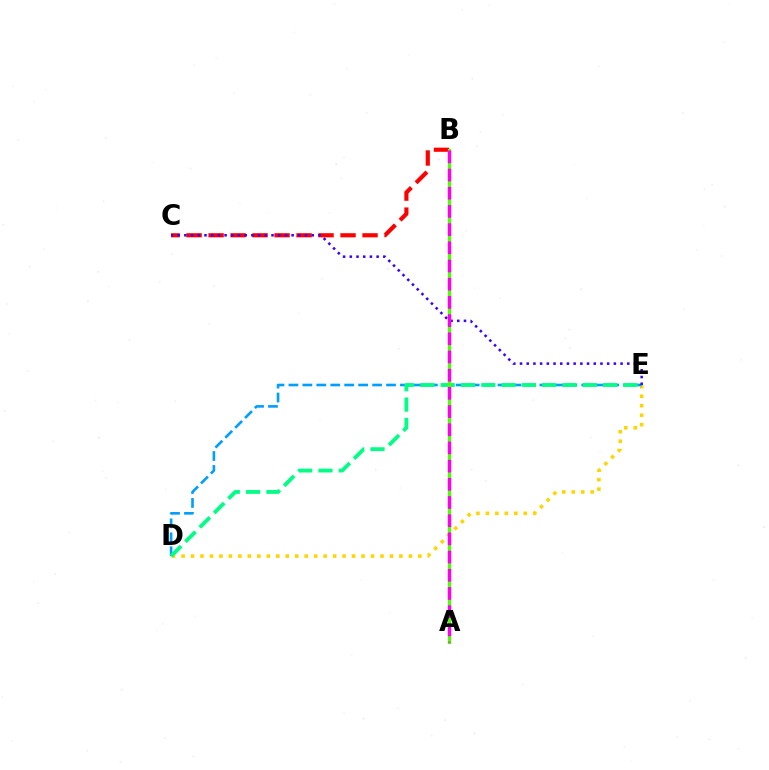{('D', 'E'): [{'color': '#ffd500', 'line_style': 'dotted', 'thickness': 2.57}, {'color': '#009eff', 'line_style': 'dashed', 'thickness': 1.89}, {'color': '#00ff86', 'line_style': 'dashed', 'thickness': 2.76}], ('B', 'C'): [{'color': '#ff0000', 'line_style': 'dashed', 'thickness': 2.99}], ('C', 'E'): [{'color': '#3700ff', 'line_style': 'dotted', 'thickness': 1.82}], ('A', 'B'): [{'color': '#4fff00', 'line_style': 'solid', 'thickness': 2.32}, {'color': '#ff00ed', 'line_style': 'dashed', 'thickness': 2.47}]}